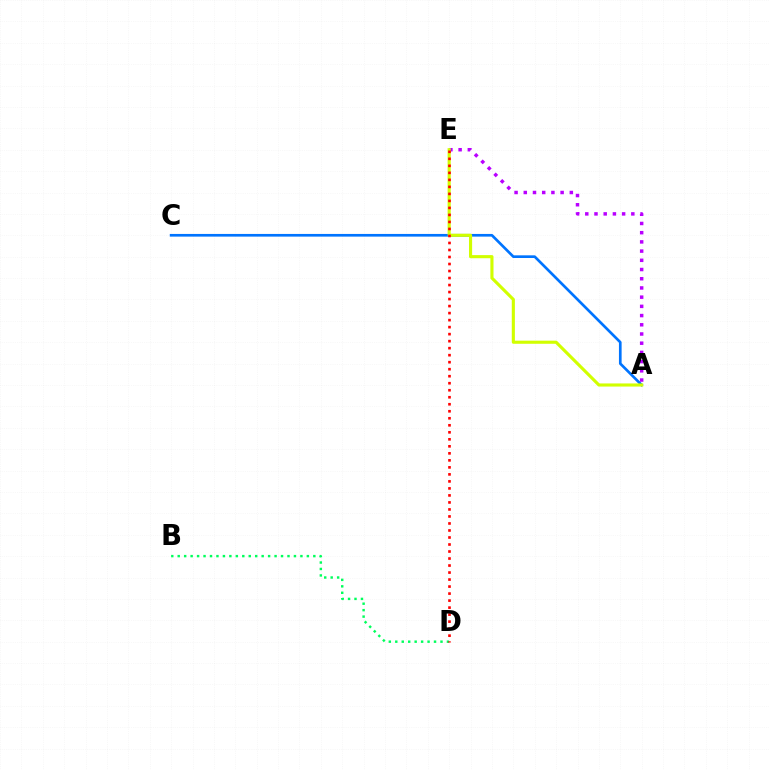{('A', 'E'): [{'color': '#b900ff', 'line_style': 'dotted', 'thickness': 2.5}, {'color': '#d1ff00', 'line_style': 'solid', 'thickness': 2.25}], ('A', 'C'): [{'color': '#0074ff', 'line_style': 'solid', 'thickness': 1.93}], ('B', 'D'): [{'color': '#00ff5c', 'line_style': 'dotted', 'thickness': 1.75}], ('D', 'E'): [{'color': '#ff0000', 'line_style': 'dotted', 'thickness': 1.91}]}